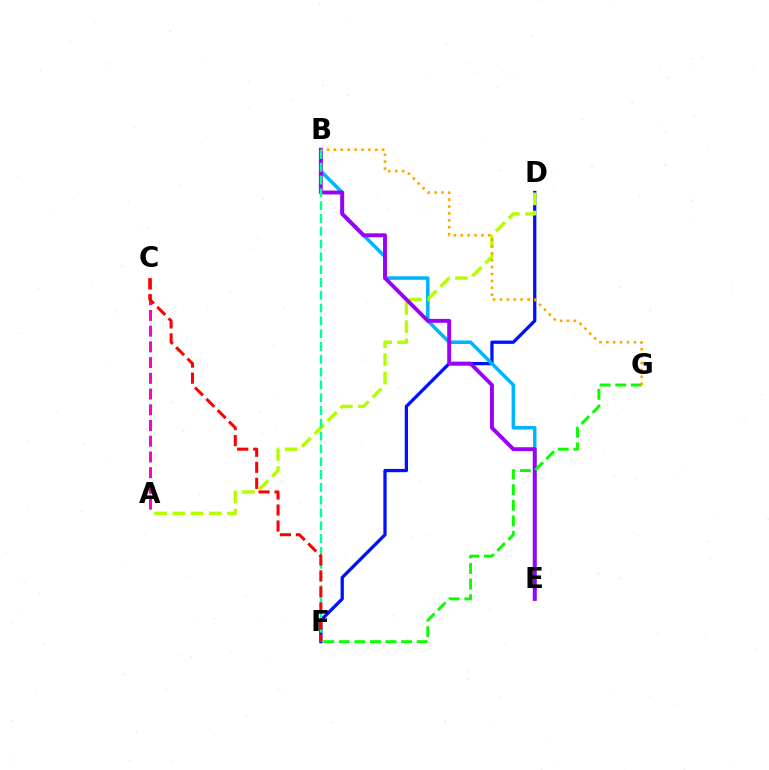{('D', 'F'): [{'color': '#0010ff', 'line_style': 'solid', 'thickness': 2.36}], ('B', 'E'): [{'color': '#00b5ff', 'line_style': 'solid', 'thickness': 2.54}, {'color': '#9b00ff', 'line_style': 'solid', 'thickness': 2.81}], ('A', 'C'): [{'color': '#ff00bd', 'line_style': 'dashed', 'thickness': 2.14}], ('A', 'D'): [{'color': '#b3ff00', 'line_style': 'dashed', 'thickness': 2.47}], ('B', 'F'): [{'color': '#00ff9d', 'line_style': 'dashed', 'thickness': 1.74}], ('F', 'G'): [{'color': '#08ff00', 'line_style': 'dashed', 'thickness': 2.12}], ('C', 'F'): [{'color': '#ff0000', 'line_style': 'dashed', 'thickness': 2.18}], ('B', 'G'): [{'color': '#ffa500', 'line_style': 'dotted', 'thickness': 1.87}]}